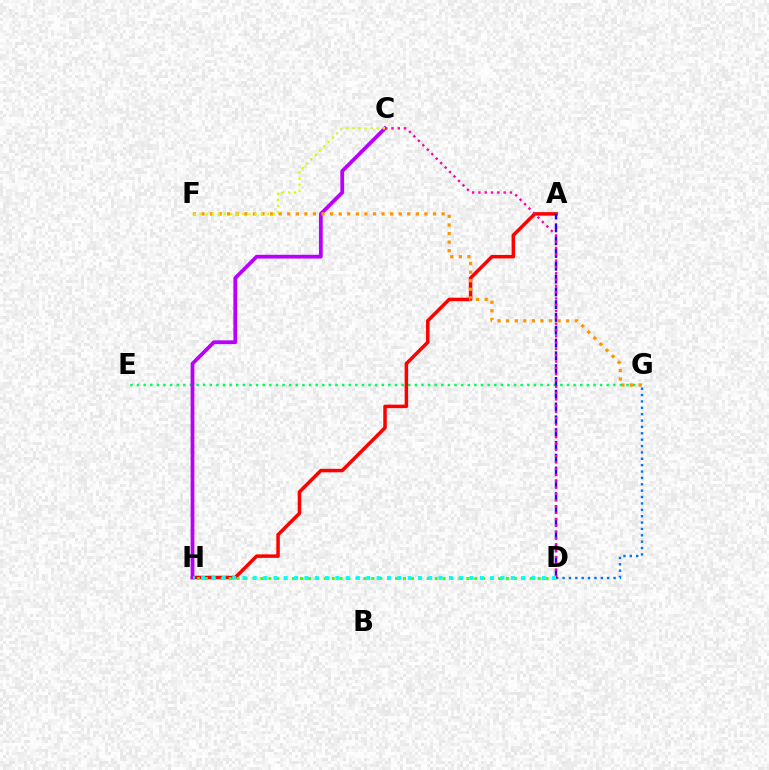{('D', 'G'): [{'color': '#0074ff', 'line_style': 'dotted', 'thickness': 1.73}], ('E', 'G'): [{'color': '#00ff5c', 'line_style': 'dotted', 'thickness': 1.8}], ('A', 'H'): [{'color': '#ff0000', 'line_style': 'solid', 'thickness': 2.53}], ('D', 'H'): [{'color': '#3dff00', 'line_style': 'dotted', 'thickness': 2.15}, {'color': '#00fff6', 'line_style': 'dotted', 'thickness': 2.8}], ('A', 'D'): [{'color': '#2500ff', 'line_style': 'dashed', 'thickness': 1.74}], ('C', 'H'): [{'color': '#b900ff', 'line_style': 'solid', 'thickness': 2.72}], ('C', 'D'): [{'color': '#ff00ac', 'line_style': 'dotted', 'thickness': 1.71}], ('F', 'G'): [{'color': '#ff9400', 'line_style': 'dotted', 'thickness': 2.33}], ('C', 'F'): [{'color': '#d1ff00', 'line_style': 'dotted', 'thickness': 1.65}]}